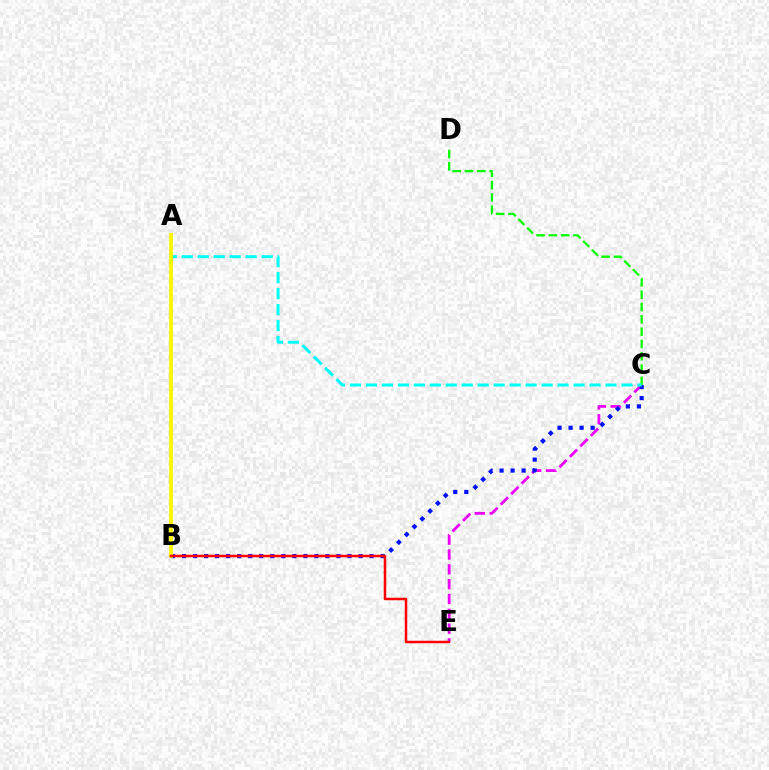{('C', 'E'): [{'color': '#ee00ff', 'line_style': 'dashed', 'thickness': 2.01}], ('C', 'D'): [{'color': '#08ff00', 'line_style': 'dashed', 'thickness': 1.67}], ('B', 'C'): [{'color': '#0010ff', 'line_style': 'dotted', 'thickness': 3.0}], ('A', 'C'): [{'color': '#00fff6', 'line_style': 'dashed', 'thickness': 2.17}], ('A', 'B'): [{'color': '#fcf500', 'line_style': 'solid', 'thickness': 2.79}], ('B', 'E'): [{'color': '#ff0000', 'line_style': 'solid', 'thickness': 1.8}]}